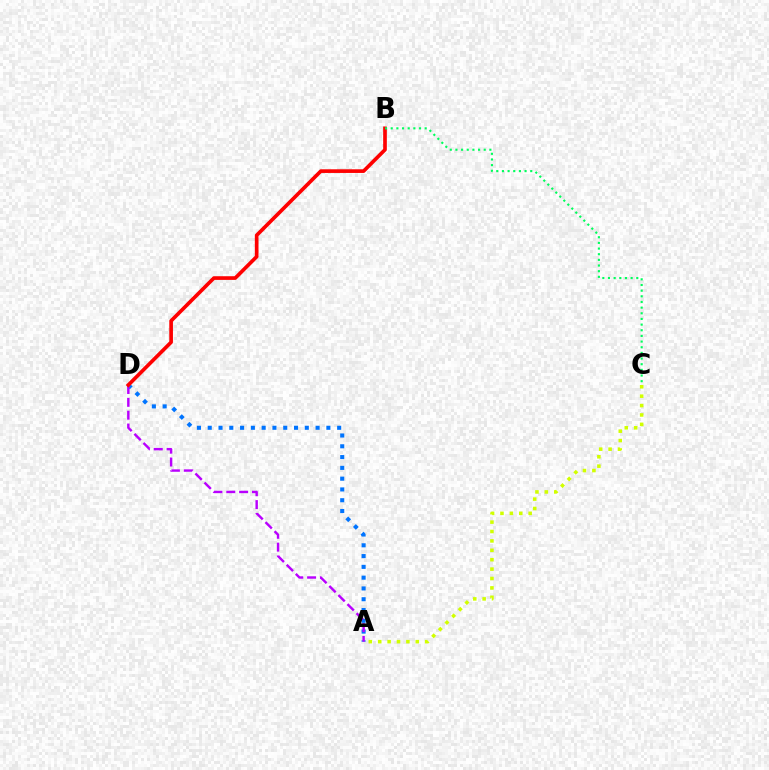{('A', 'D'): [{'color': '#0074ff', 'line_style': 'dotted', 'thickness': 2.93}, {'color': '#b900ff', 'line_style': 'dashed', 'thickness': 1.75}], ('B', 'D'): [{'color': '#ff0000', 'line_style': 'solid', 'thickness': 2.64}], ('B', 'C'): [{'color': '#00ff5c', 'line_style': 'dotted', 'thickness': 1.54}], ('A', 'C'): [{'color': '#d1ff00', 'line_style': 'dotted', 'thickness': 2.55}]}